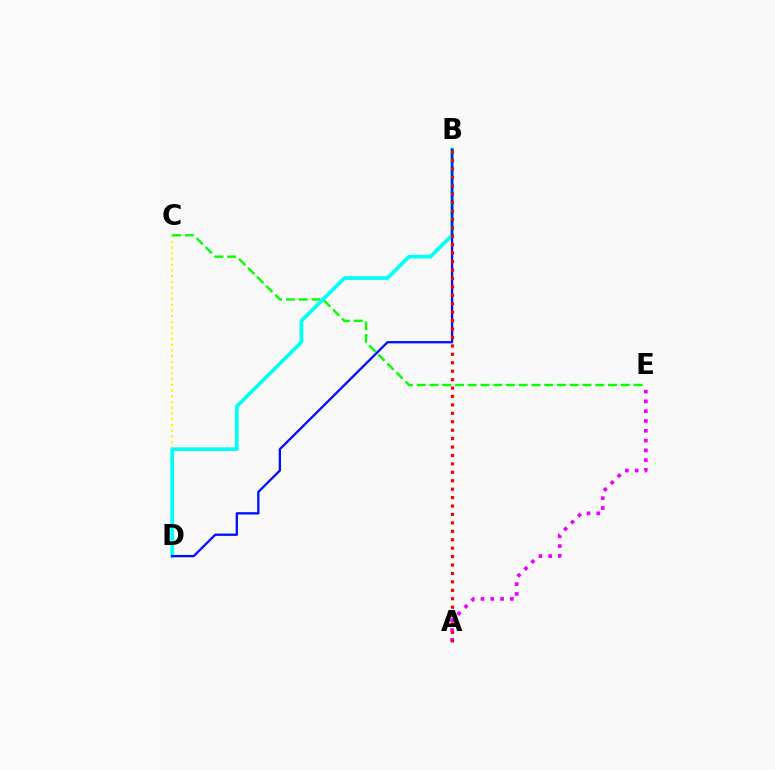{('C', 'D'): [{'color': '#fcf500', 'line_style': 'dotted', 'thickness': 1.55}], ('C', 'E'): [{'color': '#08ff00', 'line_style': 'dashed', 'thickness': 1.73}], ('B', 'D'): [{'color': '#00fff6', 'line_style': 'solid', 'thickness': 2.65}, {'color': '#0010ff', 'line_style': 'solid', 'thickness': 1.66}], ('A', 'E'): [{'color': '#ee00ff', 'line_style': 'dotted', 'thickness': 2.66}], ('A', 'B'): [{'color': '#ff0000', 'line_style': 'dotted', 'thickness': 2.29}]}